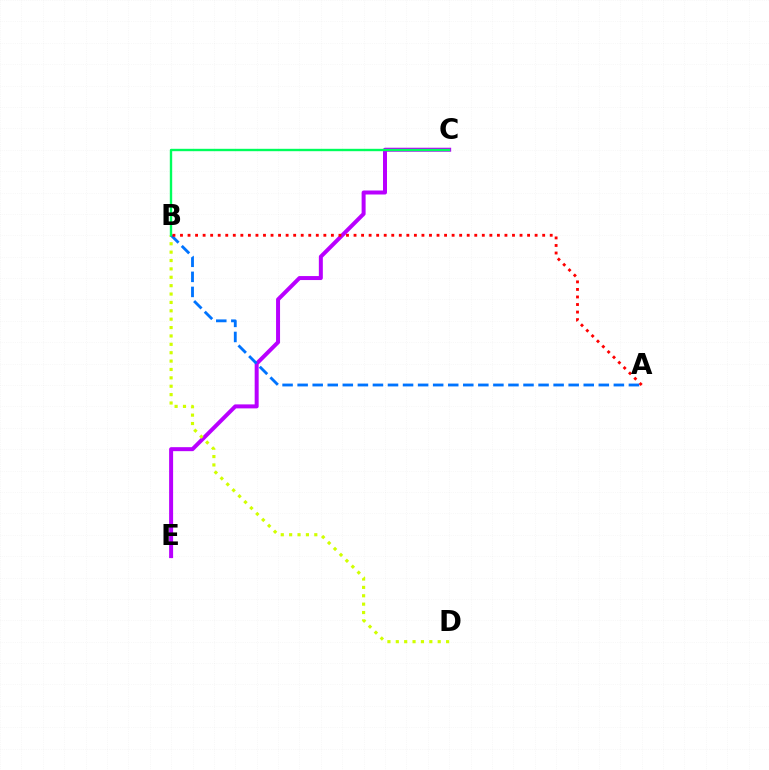{('C', 'E'): [{'color': '#b900ff', 'line_style': 'solid', 'thickness': 2.87}], ('B', 'D'): [{'color': '#d1ff00', 'line_style': 'dotted', 'thickness': 2.28}], ('A', 'B'): [{'color': '#0074ff', 'line_style': 'dashed', 'thickness': 2.05}, {'color': '#ff0000', 'line_style': 'dotted', 'thickness': 2.05}], ('B', 'C'): [{'color': '#00ff5c', 'line_style': 'solid', 'thickness': 1.71}]}